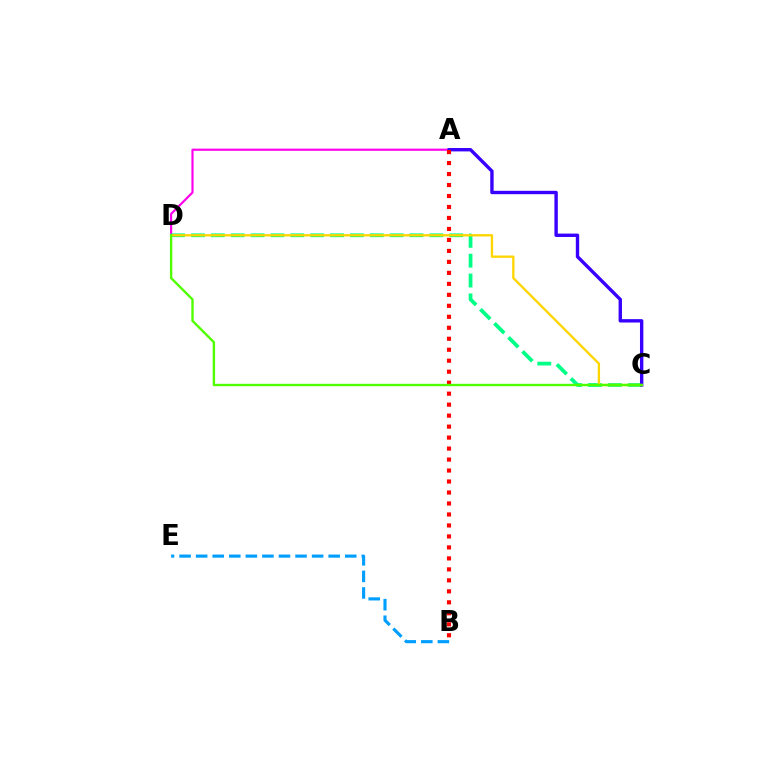{('B', 'E'): [{'color': '#009eff', 'line_style': 'dashed', 'thickness': 2.25}], ('A', 'D'): [{'color': '#ff00ed', 'line_style': 'solid', 'thickness': 1.57}], ('C', 'D'): [{'color': '#00ff86', 'line_style': 'dashed', 'thickness': 2.7}, {'color': '#ffd500', 'line_style': 'solid', 'thickness': 1.67}, {'color': '#4fff00', 'line_style': 'solid', 'thickness': 1.7}], ('A', 'C'): [{'color': '#3700ff', 'line_style': 'solid', 'thickness': 2.43}], ('A', 'B'): [{'color': '#ff0000', 'line_style': 'dotted', 'thickness': 2.98}]}